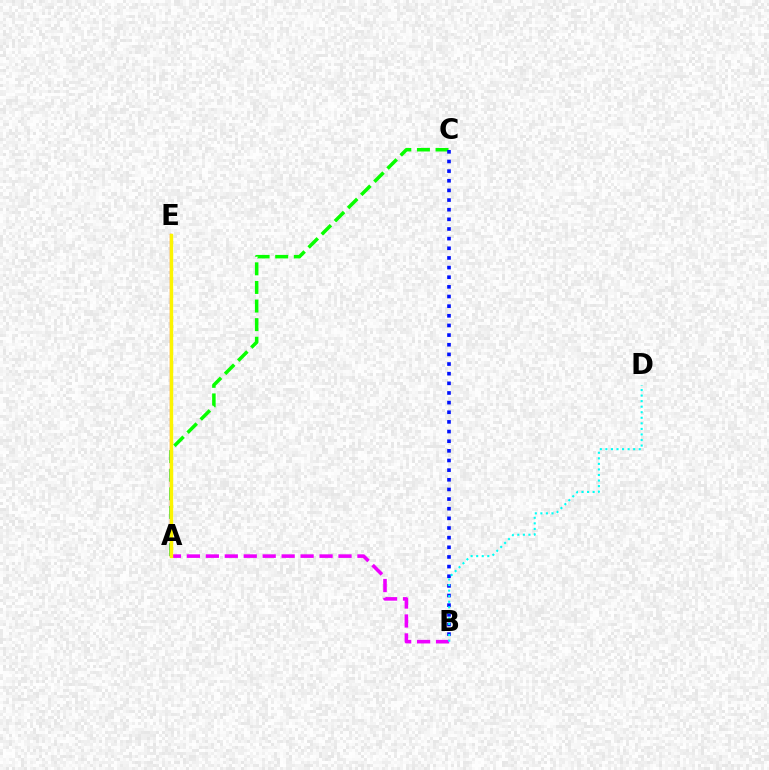{('A', 'B'): [{'color': '#ee00ff', 'line_style': 'dashed', 'thickness': 2.57}], ('A', 'C'): [{'color': '#08ff00', 'line_style': 'dashed', 'thickness': 2.53}], ('B', 'C'): [{'color': '#0010ff', 'line_style': 'dotted', 'thickness': 2.62}], ('B', 'D'): [{'color': '#00fff6', 'line_style': 'dotted', 'thickness': 1.51}], ('A', 'E'): [{'color': '#ff0000', 'line_style': 'solid', 'thickness': 1.61}, {'color': '#fcf500', 'line_style': 'solid', 'thickness': 2.43}]}